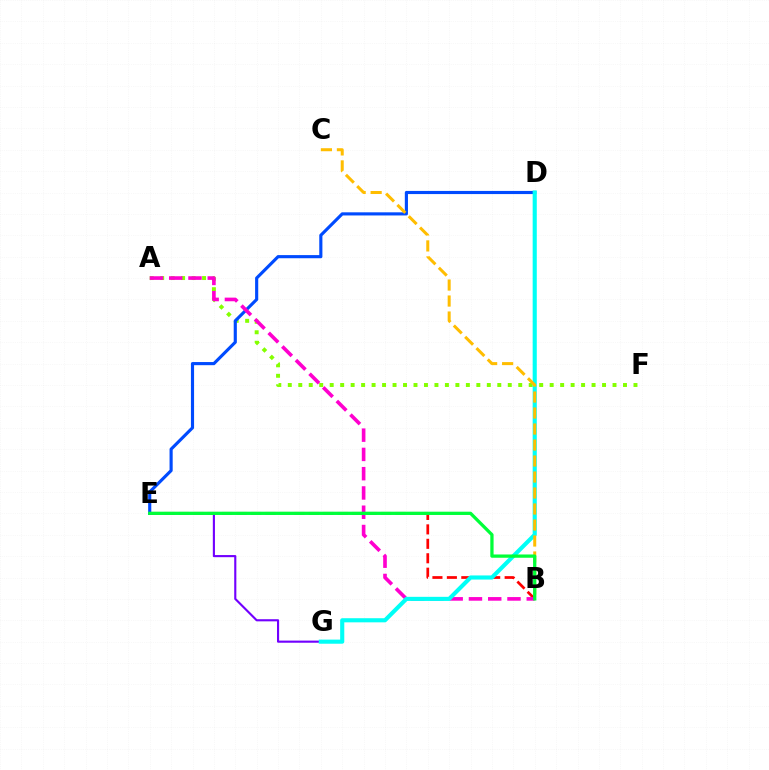{('A', 'F'): [{'color': '#84ff00', 'line_style': 'dotted', 'thickness': 2.85}], ('E', 'G'): [{'color': '#7200ff', 'line_style': 'solid', 'thickness': 1.53}], ('B', 'E'): [{'color': '#ff0000', 'line_style': 'dashed', 'thickness': 1.96}, {'color': '#00ff39', 'line_style': 'solid', 'thickness': 2.36}], ('D', 'E'): [{'color': '#004bff', 'line_style': 'solid', 'thickness': 2.26}], ('A', 'B'): [{'color': '#ff00cf', 'line_style': 'dashed', 'thickness': 2.62}], ('D', 'G'): [{'color': '#00fff6', 'line_style': 'solid', 'thickness': 2.96}], ('B', 'C'): [{'color': '#ffbd00', 'line_style': 'dashed', 'thickness': 2.17}]}